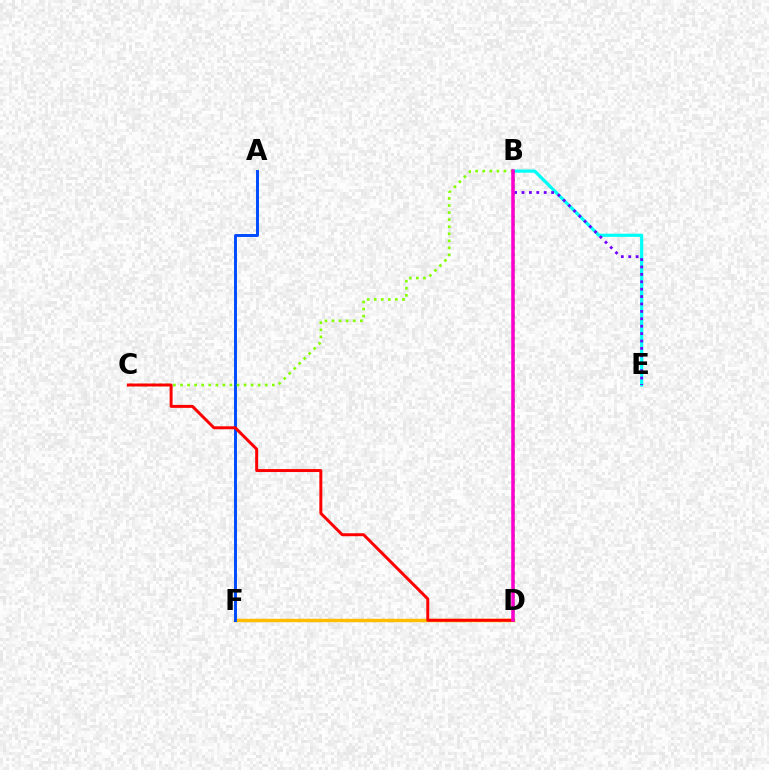{('D', 'F'): [{'color': '#ffbd00', 'line_style': 'solid', 'thickness': 2.5}], ('B', 'E'): [{'color': '#00fff6', 'line_style': 'solid', 'thickness': 2.31}, {'color': '#7200ff', 'line_style': 'dotted', 'thickness': 2.01}], ('A', 'F'): [{'color': '#004bff', 'line_style': 'solid', 'thickness': 2.11}], ('B', 'C'): [{'color': '#84ff00', 'line_style': 'dotted', 'thickness': 1.92}], ('C', 'D'): [{'color': '#ff0000', 'line_style': 'solid', 'thickness': 2.13}], ('B', 'D'): [{'color': '#00ff39', 'line_style': 'dotted', 'thickness': 2.06}, {'color': '#ff00cf', 'line_style': 'solid', 'thickness': 2.54}]}